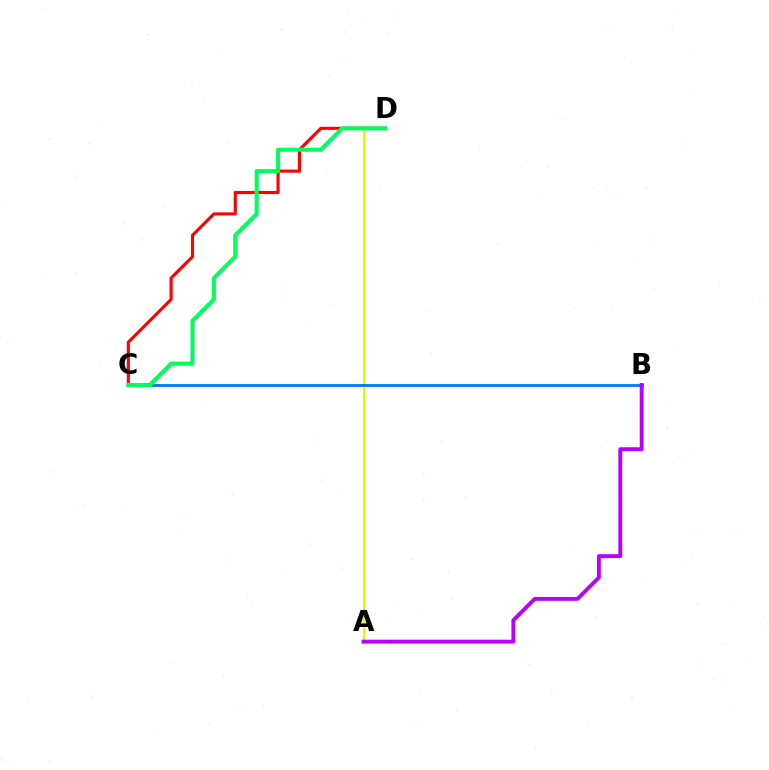{('C', 'D'): [{'color': '#ff0000', 'line_style': 'solid', 'thickness': 2.24}, {'color': '#00ff5c', 'line_style': 'solid', 'thickness': 2.92}], ('A', 'D'): [{'color': '#d1ff00', 'line_style': 'solid', 'thickness': 1.55}], ('B', 'C'): [{'color': '#0074ff', 'line_style': 'solid', 'thickness': 2.0}], ('A', 'B'): [{'color': '#b900ff', 'line_style': 'solid', 'thickness': 2.8}]}